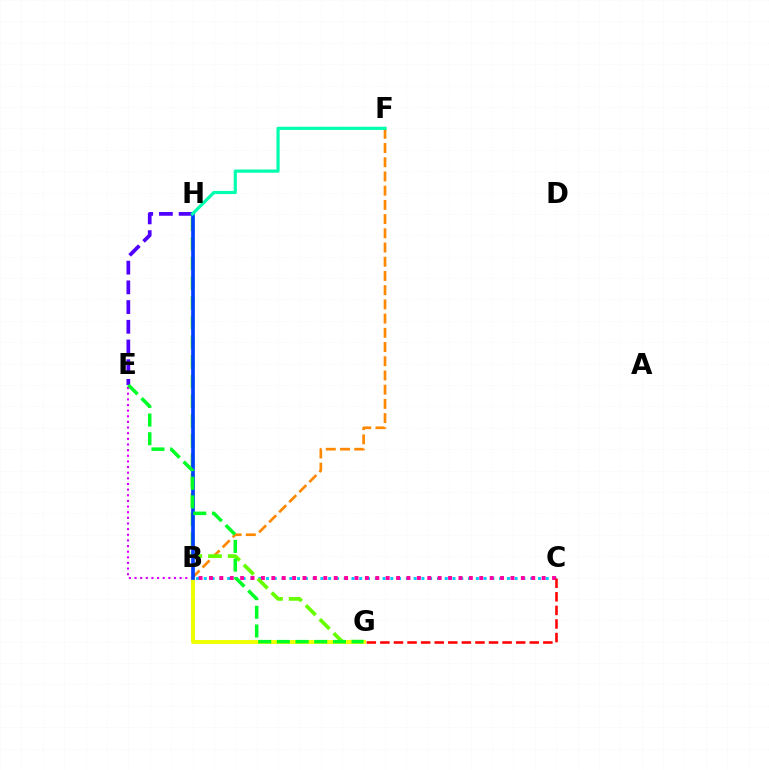{('B', 'C'): [{'color': '#00c7ff', 'line_style': 'dotted', 'thickness': 2.11}, {'color': '#ff00a0', 'line_style': 'dotted', 'thickness': 2.82}], ('B', 'F'): [{'color': '#ff8800', 'line_style': 'dashed', 'thickness': 1.93}], ('E', 'H'): [{'color': '#4f00ff', 'line_style': 'dashed', 'thickness': 2.68}], ('G', 'H'): [{'color': '#66ff00', 'line_style': 'dashed', 'thickness': 2.67}], ('B', 'E'): [{'color': '#d600ff', 'line_style': 'dotted', 'thickness': 1.53}], ('B', 'G'): [{'color': '#eeff00', 'line_style': 'solid', 'thickness': 2.81}], ('B', 'H'): [{'color': '#003fff', 'line_style': 'solid', 'thickness': 2.65}], ('F', 'H'): [{'color': '#00ffaf', 'line_style': 'solid', 'thickness': 2.3}], ('C', 'G'): [{'color': '#ff0000', 'line_style': 'dashed', 'thickness': 1.84}], ('E', 'G'): [{'color': '#00ff27', 'line_style': 'dashed', 'thickness': 2.54}]}